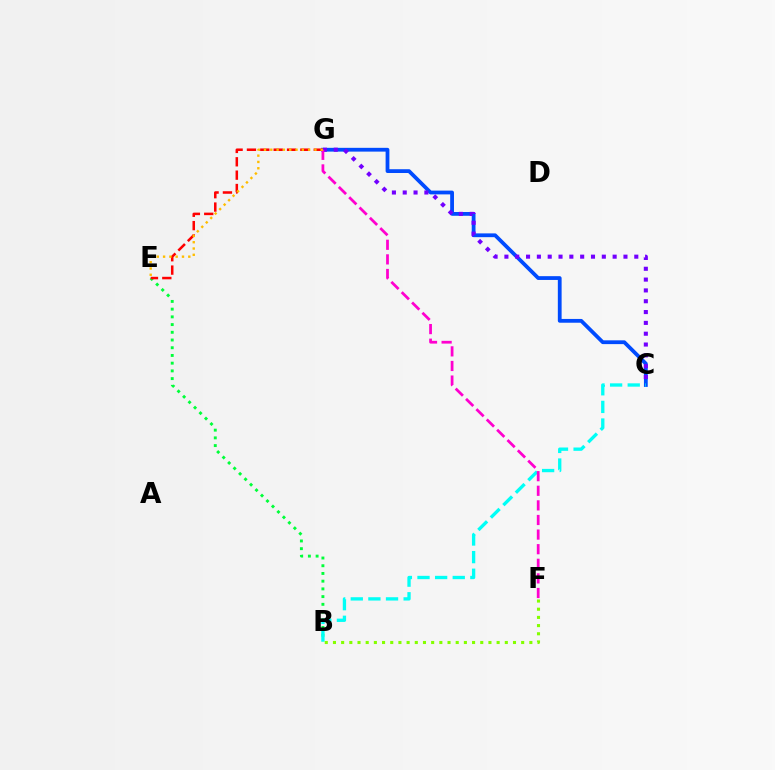{('B', 'E'): [{'color': '#00ff39', 'line_style': 'dotted', 'thickness': 2.1}], ('C', 'G'): [{'color': '#004bff', 'line_style': 'solid', 'thickness': 2.72}, {'color': '#7200ff', 'line_style': 'dotted', 'thickness': 2.94}], ('B', 'C'): [{'color': '#00fff6', 'line_style': 'dashed', 'thickness': 2.39}], ('E', 'G'): [{'color': '#ff0000', 'line_style': 'dashed', 'thickness': 1.81}, {'color': '#ffbd00', 'line_style': 'dotted', 'thickness': 1.71}], ('F', 'G'): [{'color': '#ff00cf', 'line_style': 'dashed', 'thickness': 1.98}], ('B', 'F'): [{'color': '#84ff00', 'line_style': 'dotted', 'thickness': 2.22}]}